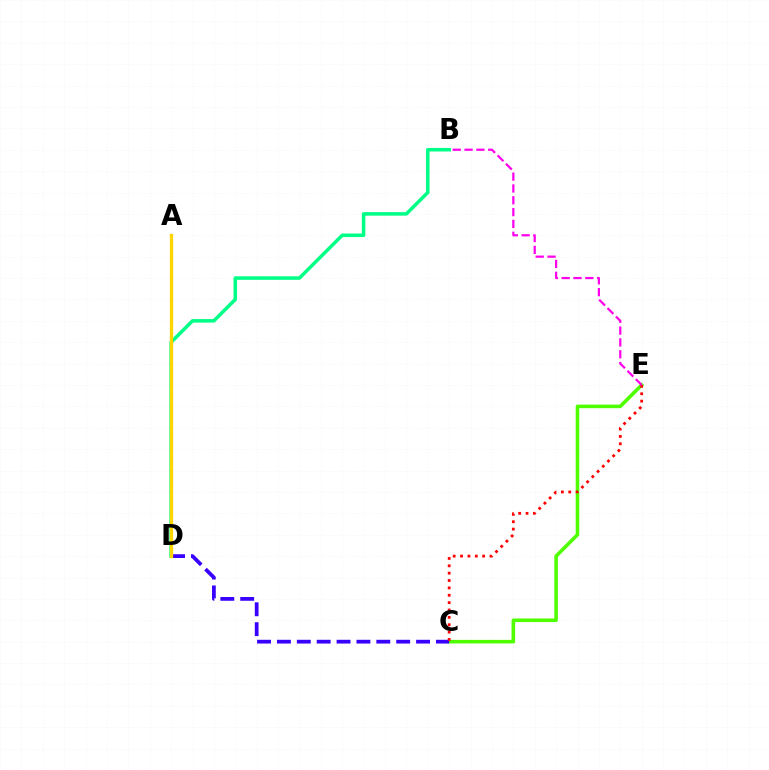{('A', 'D'): [{'color': '#009eff', 'line_style': 'solid', 'thickness': 2.08}, {'color': '#ffd500', 'line_style': 'solid', 'thickness': 2.36}], ('C', 'E'): [{'color': '#4fff00', 'line_style': 'solid', 'thickness': 2.57}, {'color': '#ff0000', 'line_style': 'dotted', 'thickness': 2.0}], ('B', 'D'): [{'color': '#00ff86', 'line_style': 'solid', 'thickness': 2.54}], ('C', 'D'): [{'color': '#3700ff', 'line_style': 'dashed', 'thickness': 2.7}], ('B', 'E'): [{'color': '#ff00ed', 'line_style': 'dashed', 'thickness': 1.61}]}